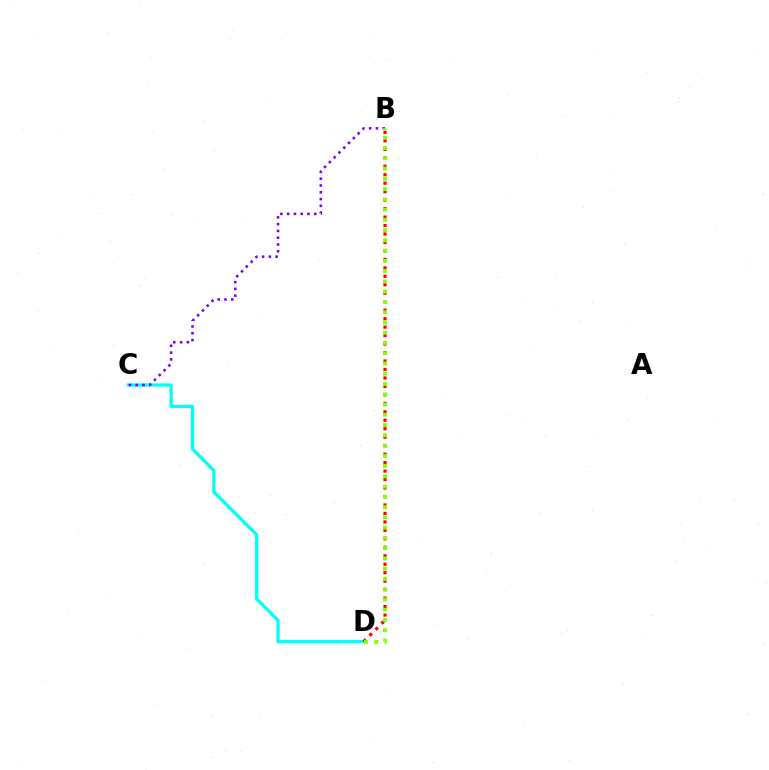{('C', 'D'): [{'color': '#00fff6', 'line_style': 'solid', 'thickness': 2.33}], ('B', 'D'): [{'color': '#ff0000', 'line_style': 'dotted', 'thickness': 2.3}, {'color': '#84ff00', 'line_style': 'dotted', 'thickness': 2.79}], ('B', 'C'): [{'color': '#7200ff', 'line_style': 'dotted', 'thickness': 1.84}]}